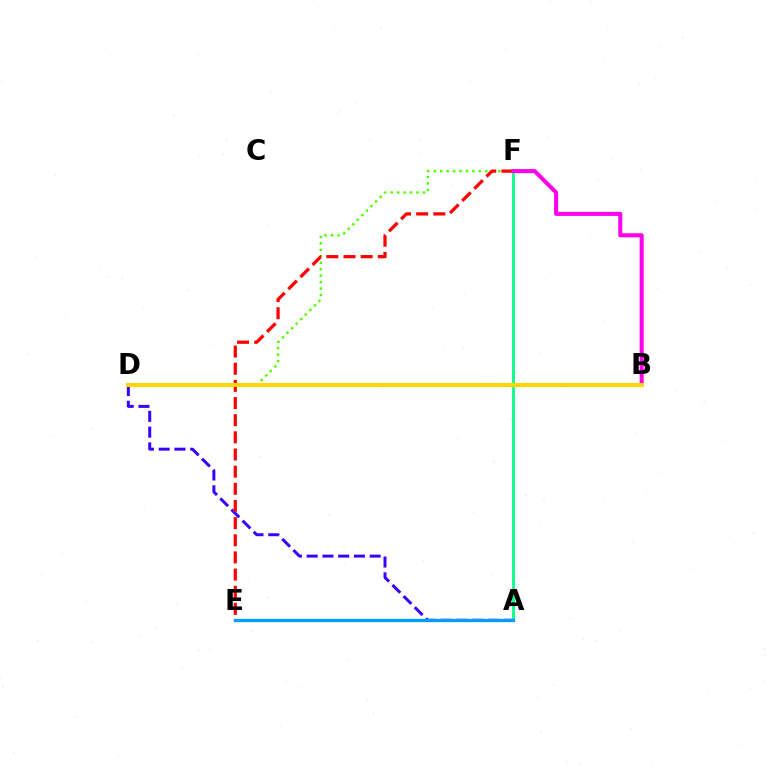{('A', 'D'): [{'color': '#3700ff', 'line_style': 'dashed', 'thickness': 2.14}], ('D', 'F'): [{'color': '#4fff00', 'line_style': 'dotted', 'thickness': 1.75}], ('E', 'F'): [{'color': '#ff0000', 'line_style': 'dashed', 'thickness': 2.33}], ('A', 'F'): [{'color': '#00ff86', 'line_style': 'solid', 'thickness': 1.97}], ('A', 'E'): [{'color': '#009eff', 'line_style': 'solid', 'thickness': 2.38}], ('B', 'F'): [{'color': '#ff00ed', 'line_style': 'solid', 'thickness': 2.91}], ('B', 'D'): [{'color': '#ffd500', 'line_style': 'solid', 'thickness': 2.92}]}